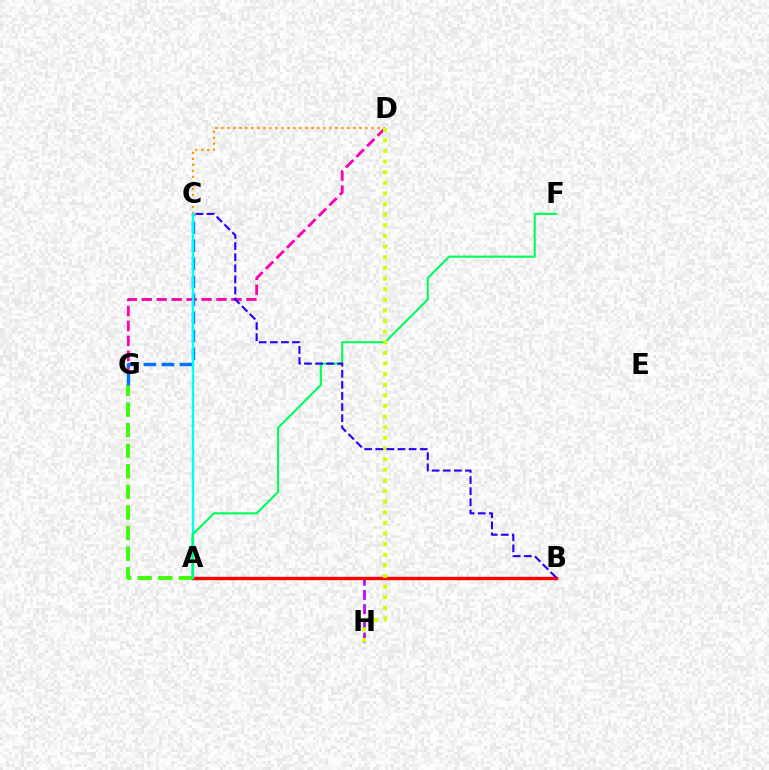{('A', 'G'): [{'color': '#3dff00', 'line_style': 'dashed', 'thickness': 2.79}], ('A', 'H'): [{'color': '#b900ff', 'line_style': 'dashed', 'thickness': 1.93}], ('D', 'G'): [{'color': '#ff00ac', 'line_style': 'dashed', 'thickness': 2.03}], ('C', 'G'): [{'color': '#0074ff', 'line_style': 'dashed', 'thickness': 2.45}], ('C', 'D'): [{'color': '#ff9400', 'line_style': 'dotted', 'thickness': 1.63}], ('A', 'B'): [{'color': '#ff0000', 'line_style': 'solid', 'thickness': 2.43}], ('A', 'C'): [{'color': '#00fff6', 'line_style': 'solid', 'thickness': 1.74}], ('A', 'F'): [{'color': '#00ff5c', 'line_style': 'solid', 'thickness': 1.55}], ('D', 'H'): [{'color': '#d1ff00', 'line_style': 'dotted', 'thickness': 2.89}], ('B', 'C'): [{'color': '#2500ff', 'line_style': 'dashed', 'thickness': 1.51}]}